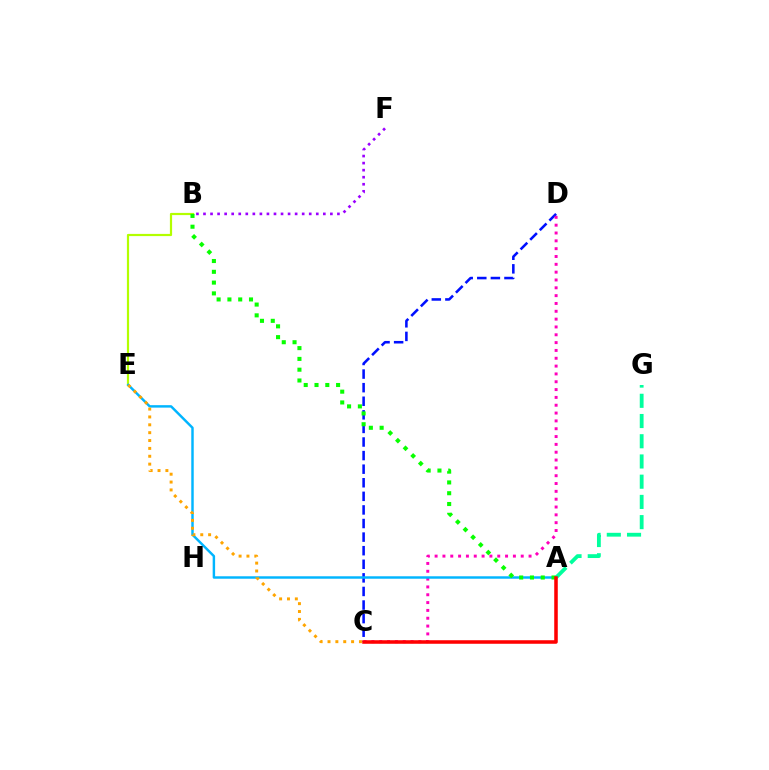{('C', 'D'): [{'color': '#0010ff', 'line_style': 'dashed', 'thickness': 1.85}, {'color': '#ff00bd', 'line_style': 'dotted', 'thickness': 2.13}], ('B', 'E'): [{'color': '#b3ff00', 'line_style': 'solid', 'thickness': 1.59}], ('A', 'E'): [{'color': '#00b5ff', 'line_style': 'solid', 'thickness': 1.77}], ('A', 'G'): [{'color': '#00ff9d', 'line_style': 'dashed', 'thickness': 2.75}], ('A', 'B'): [{'color': '#08ff00', 'line_style': 'dotted', 'thickness': 2.93}], ('B', 'F'): [{'color': '#9b00ff', 'line_style': 'dotted', 'thickness': 1.92}], ('C', 'E'): [{'color': '#ffa500', 'line_style': 'dotted', 'thickness': 2.14}], ('A', 'C'): [{'color': '#ff0000', 'line_style': 'solid', 'thickness': 2.55}]}